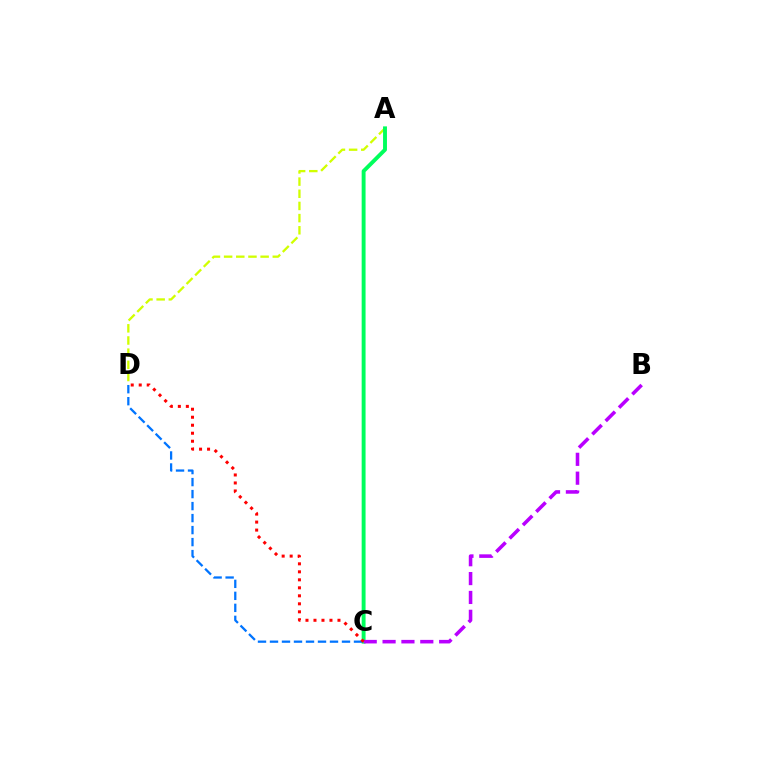{('A', 'D'): [{'color': '#d1ff00', 'line_style': 'dashed', 'thickness': 1.65}], ('A', 'C'): [{'color': '#00ff5c', 'line_style': 'solid', 'thickness': 2.81}], ('C', 'D'): [{'color': '#0074ff', 'line_style': 'dashed', 'thickness': 1.63}, {'color': '#ff0000', 'line_style': 'dotted', 'thickness': 2.17}], ('B', 'C'): [{'color': '#b900ff', 'line_style': 'dashed', 'thickness': 2.56}]}